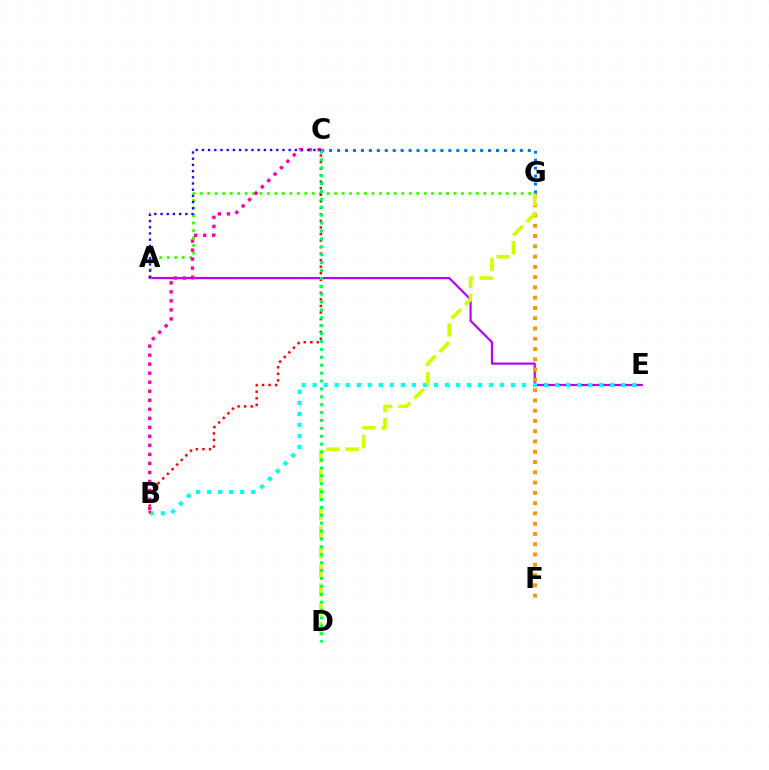{('A', 'E'): [{'color': '#b900ff', 'line_style': 'solid', 'thickness': 1.58}], ('A', 'G'): [{'color': '#3dff00', 'line_style': 'dotted', 'thickness': 2.03}], ('F', 'G'): [{'color': '#ff9400', 'line_style': 'dotted', 'thickness': 2.79}], ('B', 'E'): [{'color': '#00fff6', 'line_style': 'dotted', 'thickness': 3.0}], ('B', 'C'): [{'color': '#ff0000', 'line_style': 'dotted', 'thickness': 1.78}, {'color': '#ff00ac', 'line_style': 'dotted', 'thickness': 2.45}], ('D', 'G'): [{'color': '#d1ff00', 'line_style': 'dashed', 'thickness': 2.6}], ('C', 'G'): [{'color': '#0074ff', 'line_style': 'dotted', 'thickness': 2.16}], ('C', 'D'): [{'color': '#00ff5c', 'line_style': 'dotted', 'thickness': 2.15}], ('A', 'C'): [{'color': '#2500ff', 'line_style': 'dotted', 'thickness': 1.68}]}